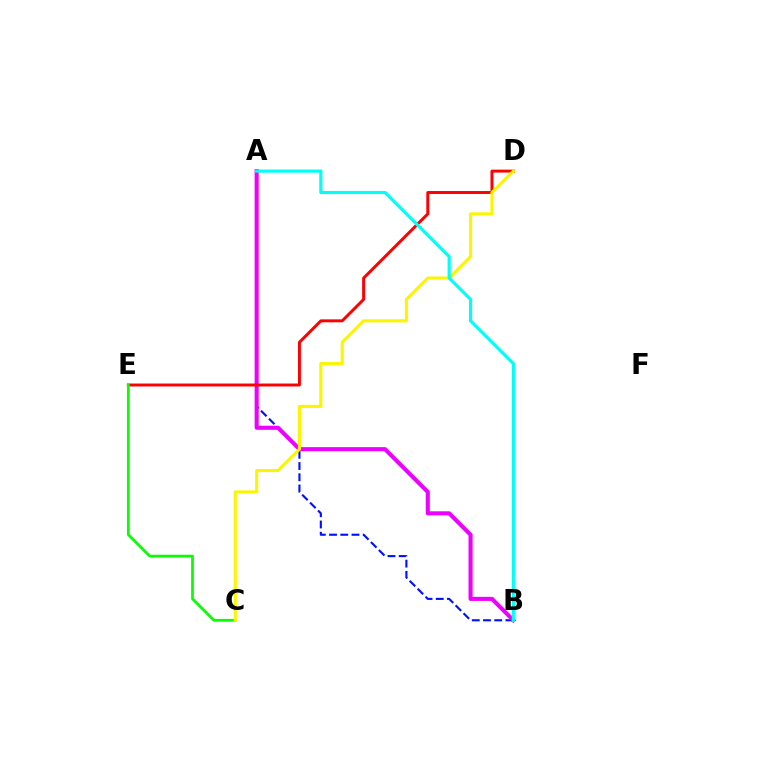{('A', 'B'): [{'color': '#0010ff', 'line_style': 'dashed', 'thickness': 1.52}, {'color': '#ee00ff', 'line_style': 'solid', 'thickness': 2.93}, {'color': '#00fff6', 'line_style': 'solid', 'thickness': 2.26}], ('D', 'E'): [{'color': '#ff0000', 'line_style': 'solid', 'thickness': 2.12}], ('C', 'E'): [{'color': '#08ff00', 'line_style': 'solid', 'thickness': 1.97}], ('C', 'D'): [{'color': '#fcf500', 'line_style': 'solid', 'thickness': 2.23}]}